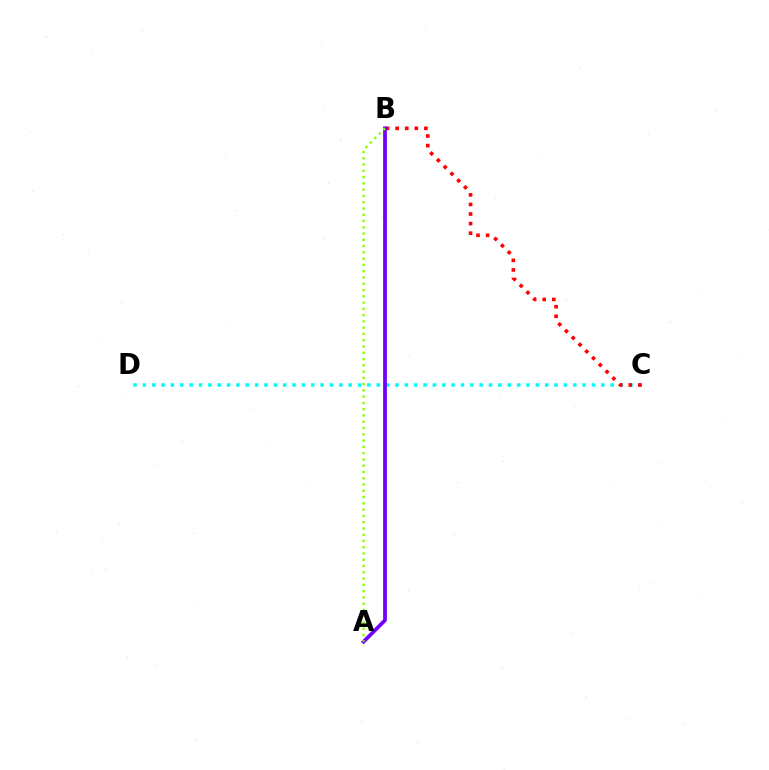{('C', 'D'): [{'color': '#00fff6', 'line_style': 'dotted', 'thickness': 2.54}], ('B', 'C'): [{'color': '#ff0000', 'line_style': 'dotted', 'thickness': 2.6}], ('A', 'B'): [{'color': '#7200ff', 'line_style': 'solid', 'thickness': 2.7}, {'color': '#84ff00', 'line_style': 'dotted', 'thickness': 1.7}]}